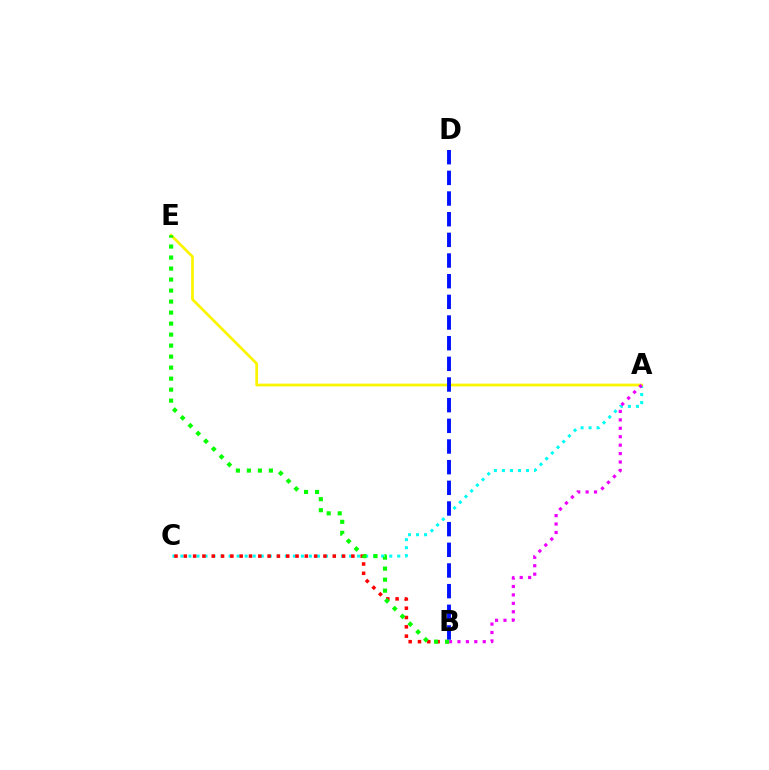{('A', 'C'): [{'color': '#00fff6', 'line_style': 'dotted', 'thickness': 2.18}], ('A', 'E'): [{'color': '#fcf500', 'line_style': 'solid', 'thickness': 1.98}], ('B', 'C'): [{'color': '#ff0000', 'line_style': 'dotted', 'thickness': 2.53}], ('A', 'B'): [{'color': '#ee00ff', 'line_style': 'dotted', 'thickness': 2.29}], ('B', 'E'): [{'color': '#08ff00', 'line_style': 'dotted', 'thickness': 2.99}], ('B', 'D'): [{'color': '#0010ff', 'line_style': 'dashed', 'thickness': 2.81}]}